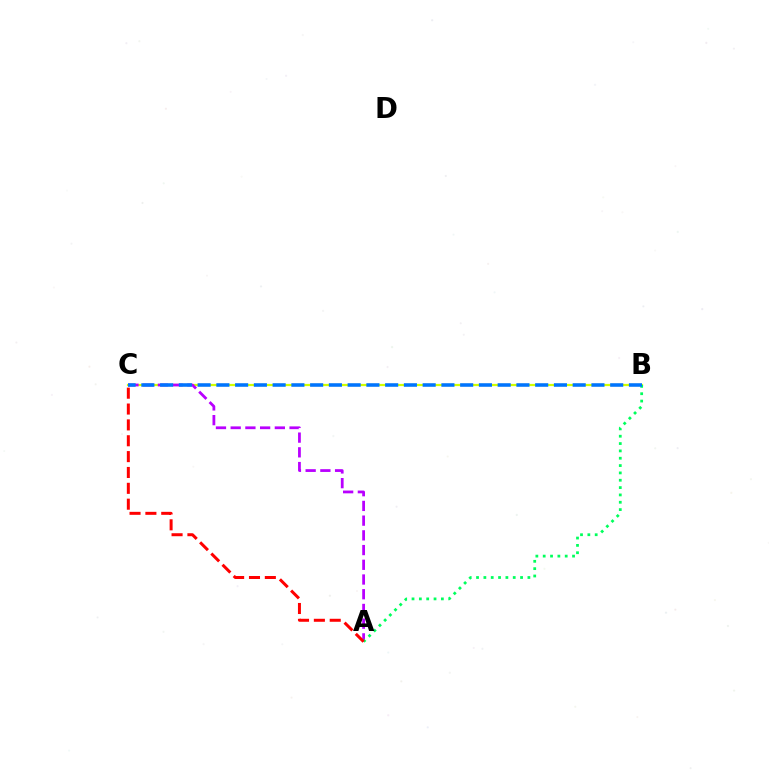{('B', 'C'): [{'color': '#d1ff00', 'line_style': 'solid', 'thickness': 1.6}, {'color': '#0074ff', 'line_style': 'dashed', 'thickness': 2.55}], ('A', 'C'): [{'color': '#b900ff', 'line_style': 'dashed', 'thickness': 2.0}, {'color': '#ff0000', 'line_style': 'dashed', 'thickness': 2.15}], ('A', 'B'): [{'color': '#00ff5c', 'line_style': 'dotted', 'thickness': 1.99}]}